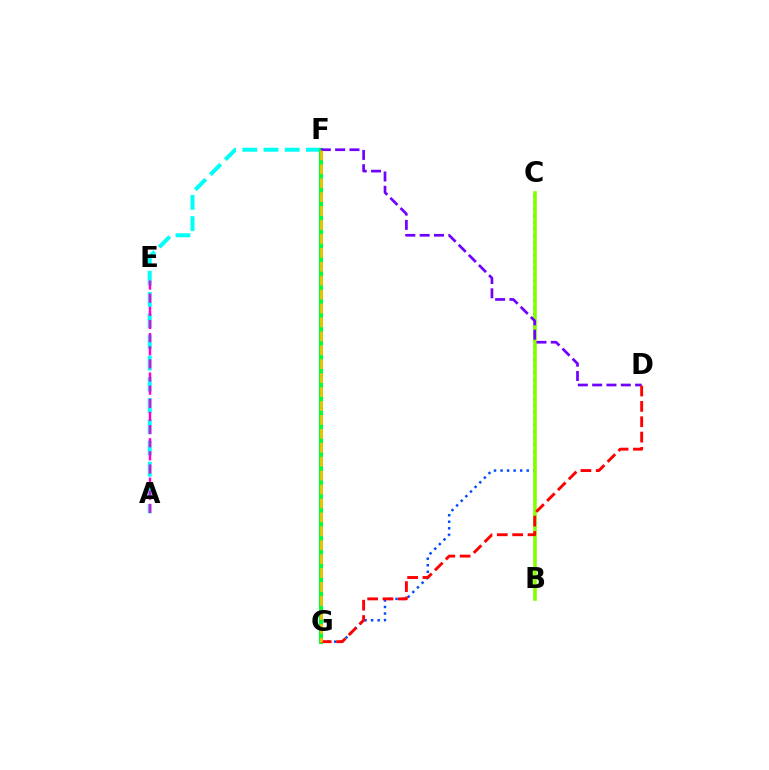{('A', 'F'): [{'color': '#00fff6', 'line_style': 'dashed', 'thickness': 2.88}], ('C', 'G'): [{'color': '#004bff', 'line_style': 'dotted', 'thickness': 1.78}], ('A', 'E'): [{'color': '#ff00cf', 'line_style': 'dashed', 'thickness': 1.78}], ('F', 'G'): [{'color': '#00ff39', 'line_style': 'solid', 'thickness': 2.94}, {'color': '#ffbd00', 'line_style': 'dashed', 'thickness': 1.89}], ('B', 'C'): [{'color': '#84ff00', 'line_style': 'solid', 'thickness': 2.6}], ('D', 'F'): [{'color': '#7200ff', 'line_style': 'dashed', 'thickness': 1.95}], ('D', 'G'): [{'color': '#ff0000', 'line_style': 'dashed', 'thickness': 2.08}]}